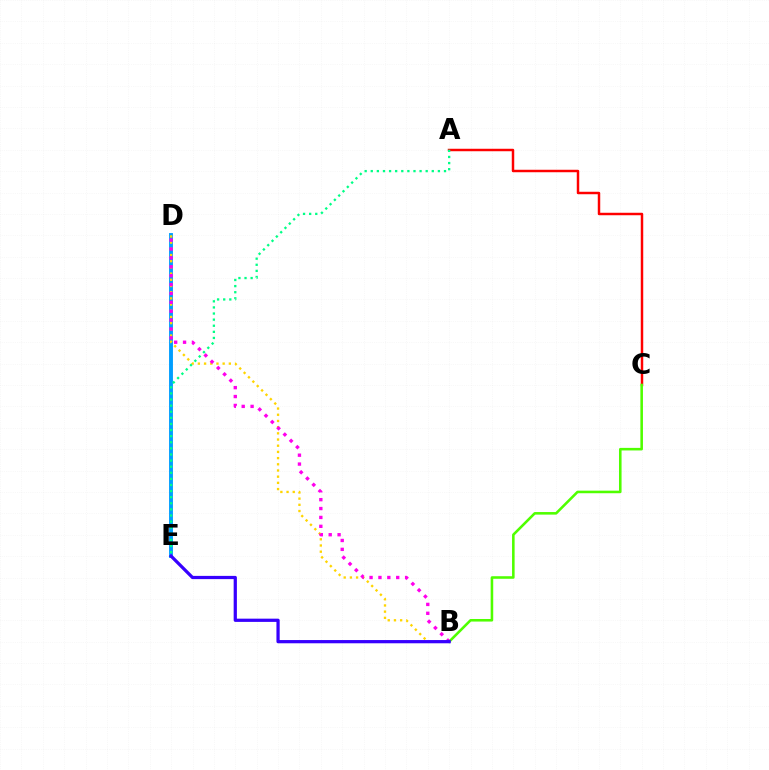{('A', 'C'): [{'color': '#ff0000', 'line_style': 'solid', 'thickness': 1.78}], ('D', 'E'): [{'color': '#009eff', 'line_style': 'solid', 'thickness': 2.79}], ('B', 'D'): [{'color': '#ffd500', 'line_style': 'dotted', 'thickness': 1.68}, {'color': '#ff00ed', 'line_style': 'dotted', 'thickness': 2.41}], ('A', 'E'): [{'color': '#00ff86', 'line_style': 'dotted', 'thickness': 1.66}], ('B', 'C'): [{'color': '#4fff00', 'line_style': 'solid', 'thickness': 1.85}], ('B', 'E'): [{'color': '#3700ff', 'line_style': 'solid', 'thickness': 2.33}]}